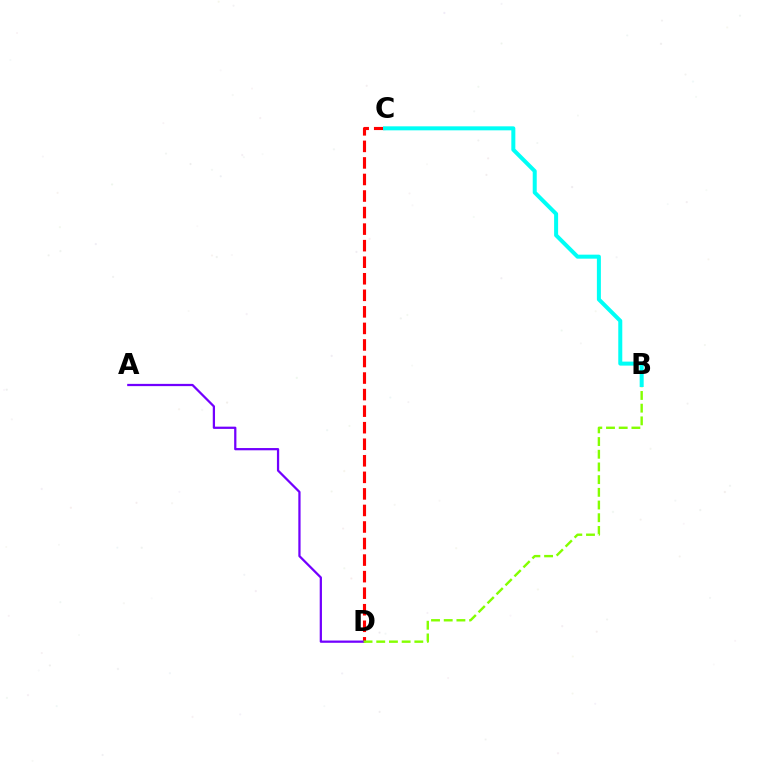{('C', 'D'): [{'color': '#ff0000', 'line_style': 'dashed', 'thickness': 2.25}], ('A', 'D'): [{'color': '#7200ff', 'line_style': 'solid', 'thickness': 1.62}], ('B', 'D'): [{'color': '#84ff00', 'line_style': 'dashed', 'thickness': 1.72}], ('B', 'C'): [{'color': '#00fff6', 'line_style': 'solid', 'thickness': 2.89}]}